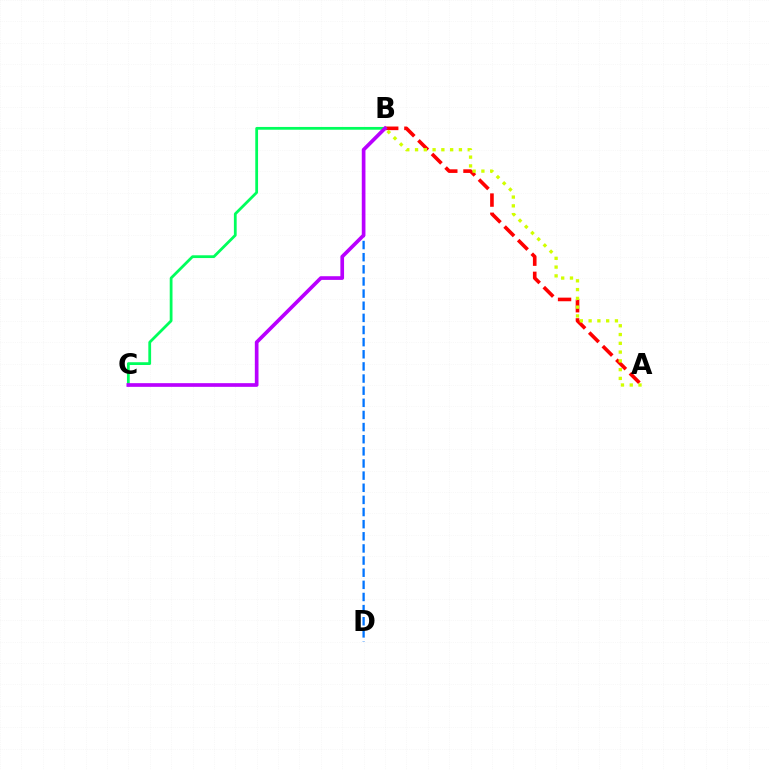{('A', 'B'): [{'color': '#ff0000', 'line_style': 'dashed', 'thickness': 2.61}, {'color': '#d1ff00', 'line_style': 'dotted', 'thickness': 2.38}], ('B', 'C'): [{'color': '#00ff5c', 'line_style': 'solid', 'thickness': 2.0}, {'color': '#b900ff', 'line_style': 'solid', 'thickness': 2.65}], ('B', 'D'): [{'color': '#0074ff', 'line_style': 'dashed', 'thickness': 1.65}]}